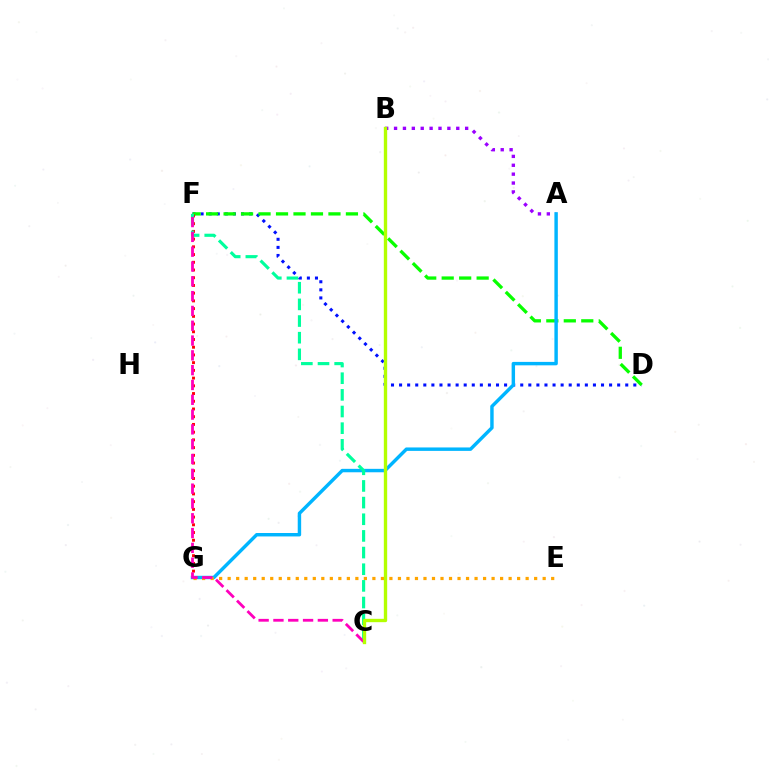{('D', 'F'): [{'color': '#0010ff', 'line_style': 'dotted', 'thickness': 2.19}, {'color': '#08ff00', 'line_style': 'dashed', 'thickness': 2.37}], ('A', 'B'): [{'color': '#9b00ff', 'line_style': 'dotted', 'thickness': 2.41}], ('F', 'G'): [{'color': '#ff0000', 'line_style': 'dotted', 'thickness': 2.1}], ('A', 'G'): [{'color': '#00b5ff', 'line_style': 'solid', 'thickness': 2.47}], ('E', 'G'): [{'color': '#ffa500', 'line_style': 'dotted', 'thickness': 2.31}], ('C', 'F'): [{'color': '#00ff9d', 'line_style': 'dashed', 'thickness': 2.26}, {'color': '#ff00bd', 'line_style': 'dashed', 'thickness': 2.01}], ('B', 'C'): [{'color': '#b3ff00', 'line_style': 'solid', 'thickness': 2.41}]}